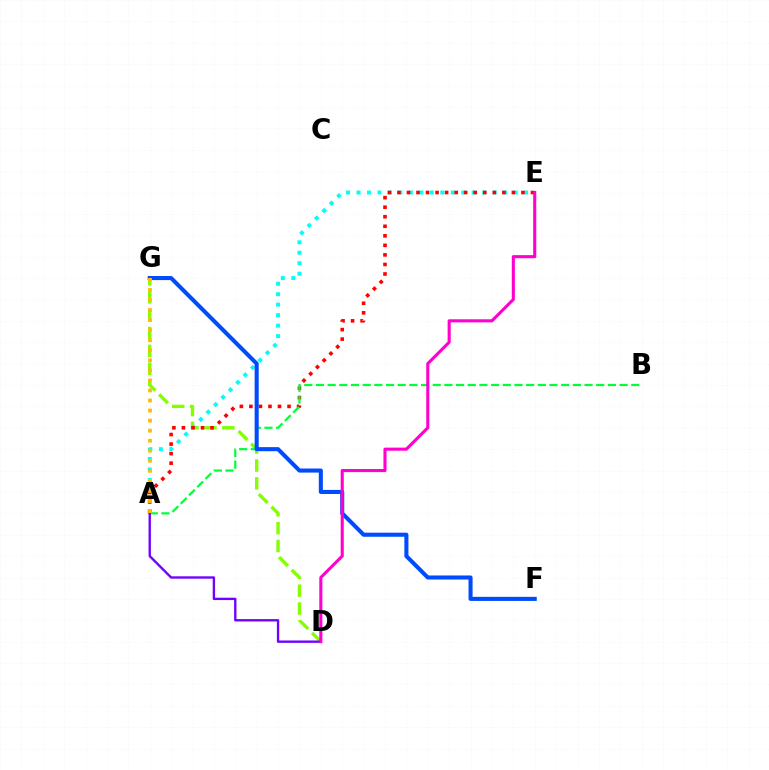{('D', 'G'): [{'color': '#84ff00', 'line_style': 'dashed', 'thickness': 2.43}], ('A', 'E'): [{'color': '#00fff6', 'line_style': 'dotted', 'thickness': 2.85}, {'color': '#ff0000', 'line_style': 'dotted', 'thickness': 2.59}], ('A', 'B'): [{'color': '#00ff39', 'line_style': 'dashed', 'thickness': 1.59}], ('A', 'D'): [{'color': '#7200ff', 'line_style': 'solid', 'thickness': 1.7}], ('F', 'G'): [{'color': '#004bff', 'line_style': 'solid', 'thickness': 2.93}], ('A', 'G'): [{'color': '#ffbd00', 'line_style': 'dotted', 'thickness': 2.73}], ('D', 'E'): [{'color': '#ff00cf', 'line_style': 'solid', 'thickness': 2.22}]}